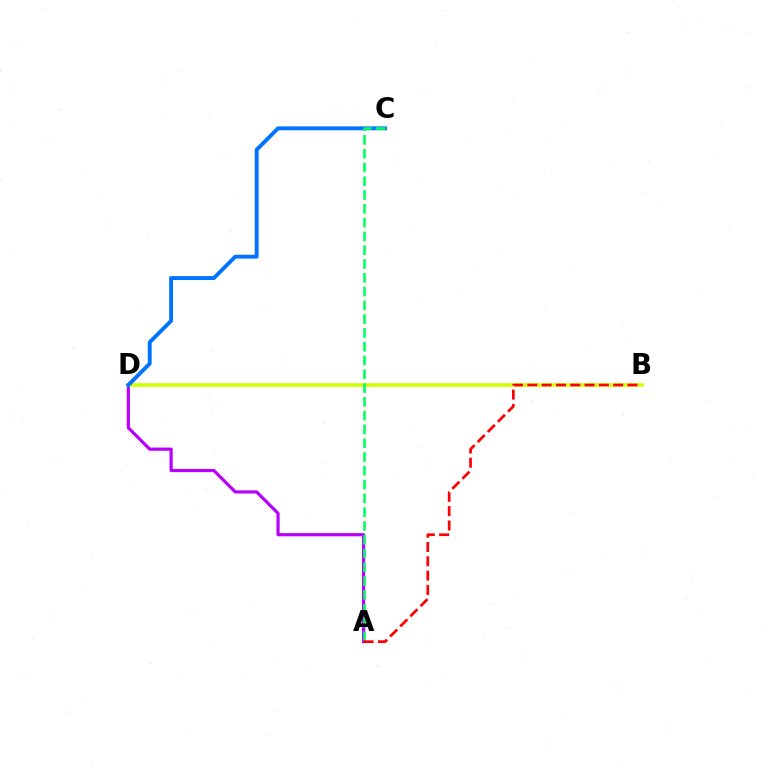{('A', 'D'): [{'color': '#b900ff', 'line_style': 'solid', 'thickness': 2.3}], ('B', 'D'): [{'color': '#d1ff00', 'line_style': 'solid', 'thickness': 2.59}], ('C', 'D'): [{'color': '#0074ff', 'line_style': 'solid', 'thickness': 2.82}], ('A', 'C'): [{'color': '#00ff5c', 'line_style': 'dashed', 'thickness': 1.87}], ('A', 'B'): [{'color': '#ff0000', 'line_style': 'dashed', 'thickness': 1.94}]}